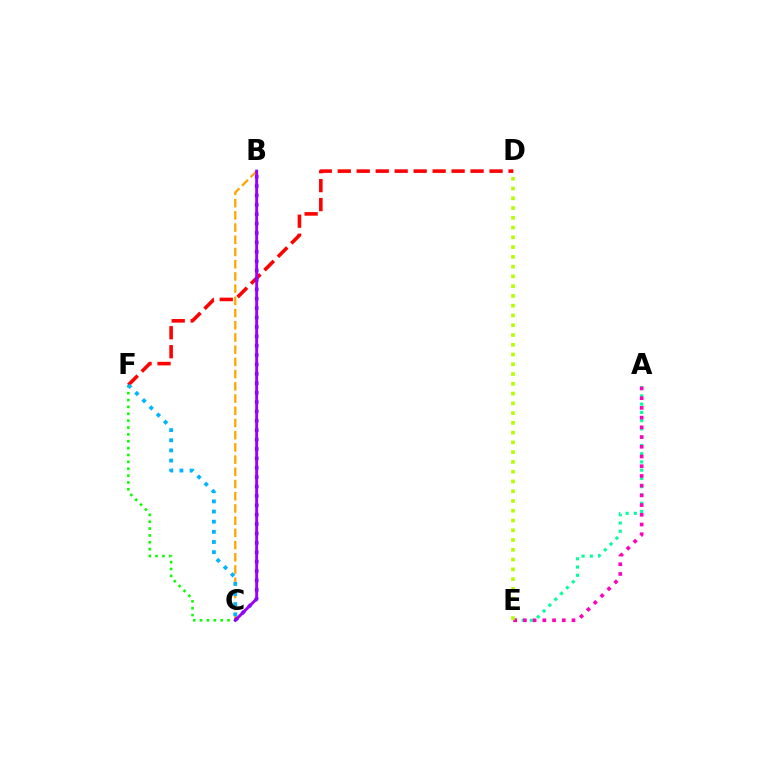{('C', 'F'): [{'color': '#08ff00', 'line_style': 'dotted', 'thickness': 1.87}, {'color': '#00b5ff', 'line_style': 'dotted', 'thickness': 2.76}], ('A', 'E'): [{'color': '#00ff9d', 'line_style': 'dotted', 'thickness': 2.24}, {'color': '#ff00bd', 'line_style': 'dotted', 'thickness': 2.64}], ('B', 'C'): [{'color': '#ffa500', 'line_style': 'dashed', 'thickness': 1.66}, {'color': '#0010ff', 'line_style': 'dotted', 'thickness': 2.55}, {'color': '#9b00ff', 'line_style': 'solid', 'thickness': 2.11}], ('D', 'F'): [{'color': '#ff0000', 'line_style': 'dashed', 'thickness': 2.58}], ('D', 'E'): [{'color': '#b3ff00', 'line_style': 'dotted', 'thickness': 2.65}]}